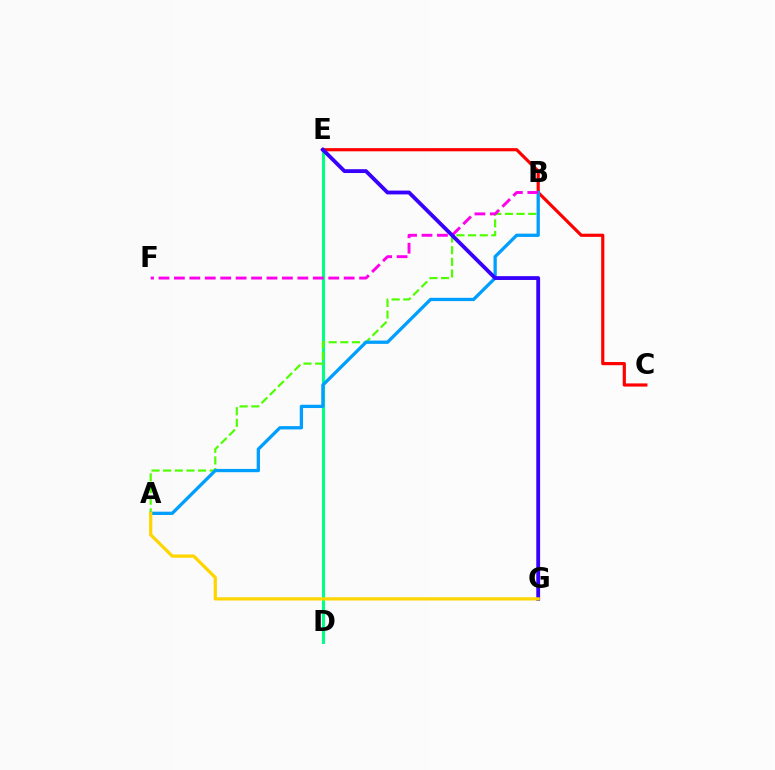{('D', 'E'): [{'color': '#00ff86', 'line_style': 'solid', 'thickness': 2.2}], ('C', 'E'): [{'color': '#ff0000', 'line_style': 'solid', 'thickness': 2.28}], ('A', 'B'): [{'color': '#4fff00', 'line_style': 'dashed', 'thickness': 1.58}, {'color': '#009eff', 'line_style': 'solid', 'thickness': 2.37}], ('B', 'F'): [{'color': '#ff00ed', 'line_style': 'dashed', 'thickness': 2.1}], ('E', 'G'): [{'color': '#3700ff', 'line_style': 'solid', 'thickness': 2.75}], ('A', 'G'): [{'color': '#ffd500', 'line_style': 'solid', 'thickness': 2.33}]}